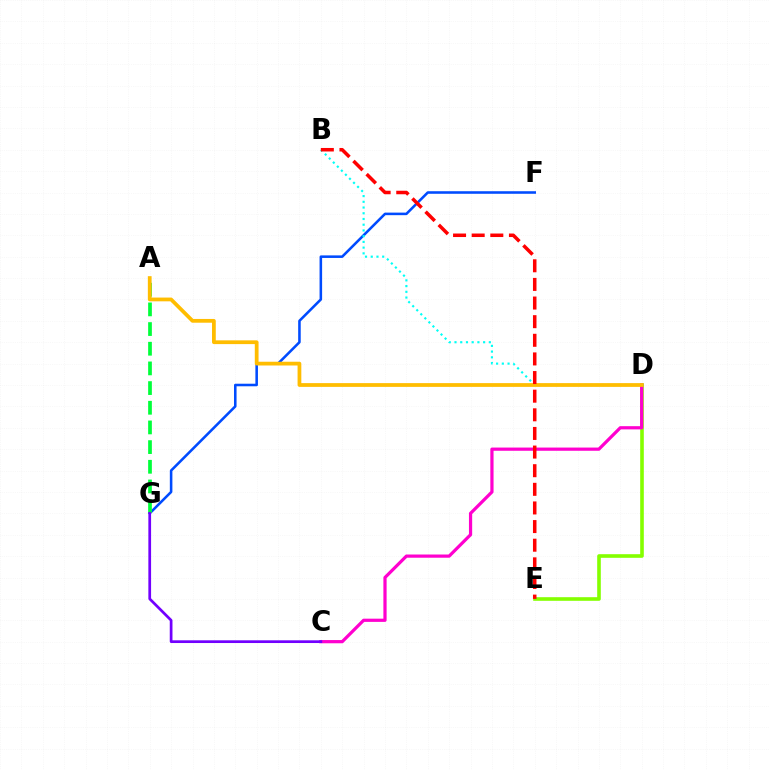{('F', 'G'): [{'color': '#004bff', 'line_style': 'solid', 'thickness': 1.84}], ('B', 'D'): [{'color': '#00fff6', 'line_style': 'dotted', 'thickness': 1.56}], ('D', 'E'): [{'color': '#84ff00', 'line_style': 'solid', 'thickness': 2.6}], ('A', 'G'): [{'color': '#00ff39', 'line_style': 'dashed', 'thickness': 2.67}], ('C', 'D'): [{'color': '#ff00cf', 'line_style': 'solid', 'thickness': 2.32}], ('C', 'G'): [{'color': '#7200ff', 'line_style': 'solid', 'thickness': 1.96}], ('A', 'D'): [{'color': '#ffbd00', 'line_style': 'solid', 'thickness': 2.71}], ('B', 'E'): [{'color': '#ff0000', 'line_style': 'dashed', 'thickness': 2.53}]}